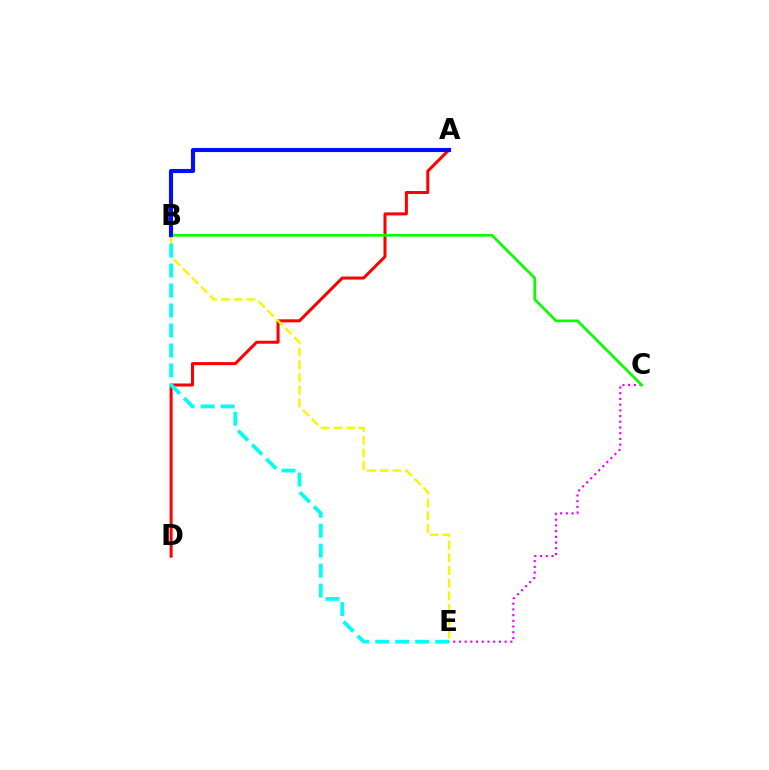{('A', 'D'): [{'color': '#ff0000', 'line_style': 'solid', 'thickness': 2.17}], ('B', 'E'): [{'color': '#fcf500', 'line_style': 'dashed', 'thickness': 1.73}, {'color': '#00fff6', 'line_style': 'dashed', 'thickness': 2.71}], ('C', 'E'): [{'color': '#ee00ff', 'line_style': 'dotted', 'thickness': 1.55}], ('B', 'C'): [{'color': '#08ff00', 'line_style': 'solid', 'thickness': 1.94}], ('A', 'B'): [{'color': '#0010ff', 'line_style': 'solid', 'thickness': 2.95}]}